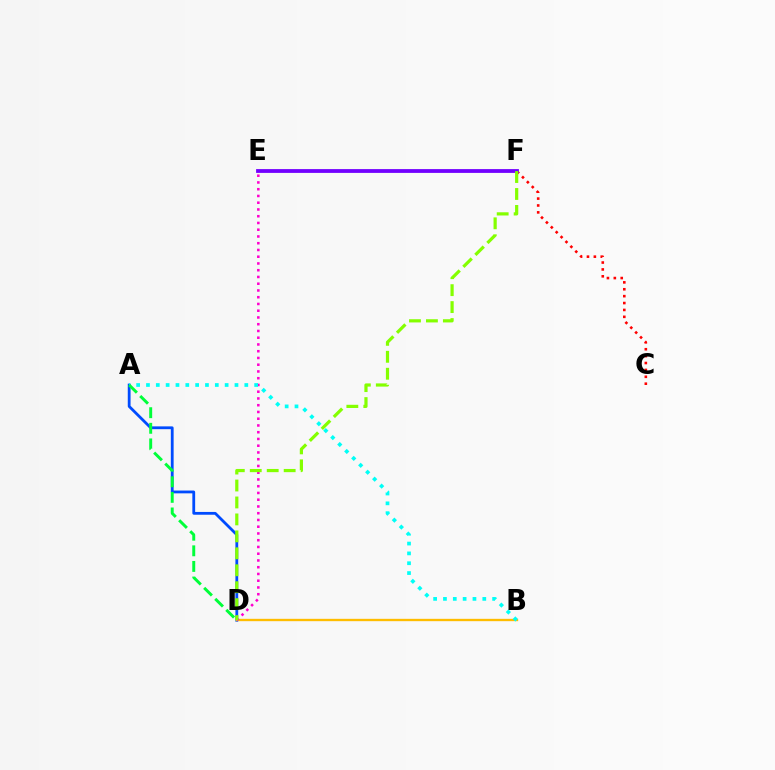{('A', 'D'): [{'color': '#004bff', 'line_style': 'solid', 'thickness': 2.01}, {'color': '#00ff39', 'line_style': 'dashed', 'thickness': 2.12}], ('B', 'D'): [{'color': '#ffbd00', 'line_style': 'solid', 'thickness': 1.69}], ('C', 'F'): [{'color': '#ff0000', 'line_style': 'dotted', 'thickness': 1.87}], ('D', 'E'): [{'color': '#ff00cf', 'line_style': 'dotted', 'thickness': 1.83}], ('E', 'F'): [{'color': '#7200ff', 'line_style': 'solid', 'thickness': 2.74}], ('A', 'B'): [{'color': '#00fff6', 'line_style': 'dotted', 'thickness': 2.67}], ('D', 'F'): [{'color': '#84ff00', 'line_style': 'dashed', 'thickness': 2.3}]}